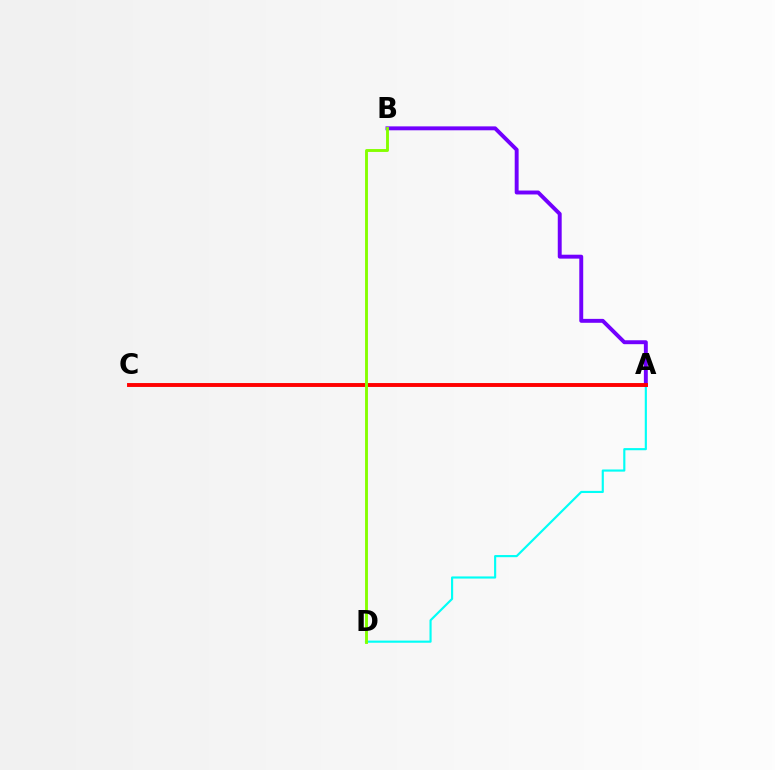{('A', 'D'): [{'color': '#00fff6', 'line_style': 'solid', 'thickness': 1.55}], ('A', 'B'): [{'color': '#7200ff', 'line_style': 'solid', 'thickness': 2.82}], ('A', 'C'): [{'color': '#ff0000', 'line_style': 'solid', 'thickness': 2.81}], ('B', 'D'): [{'color': '#84ff00', 'line_style': 'solid', 'thickness': 2.08}]}